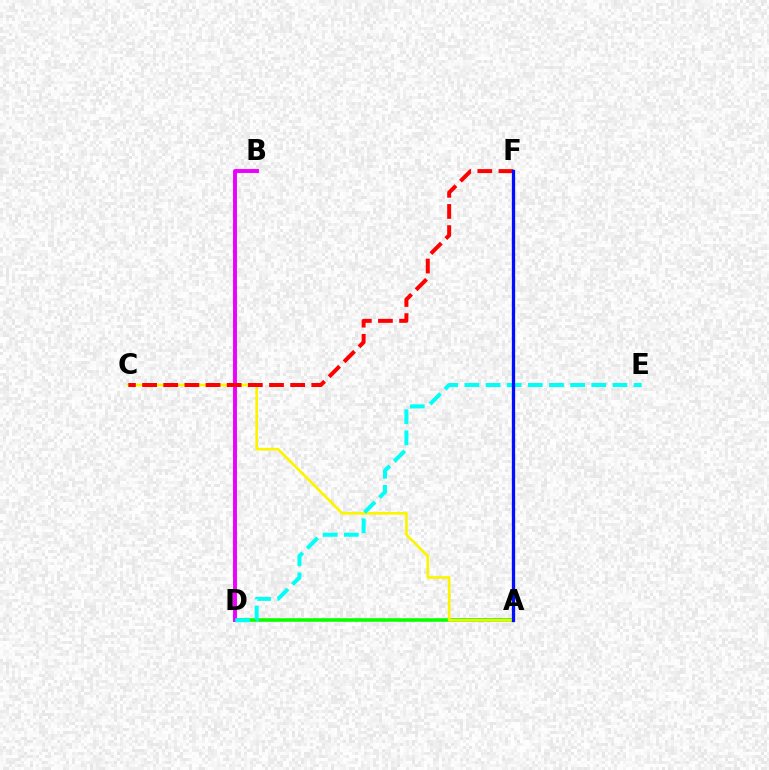{('A', 'D'): [{'color': '#08ff00', 'line_style': 'solid', 'thickness': 2.57}], ('B', 'D'): [{'color': '#ee00ff', 'line_style': 'solid', 'thickness': 2.83}], ('A', 'C'): [{'color': '#fcf500', 'line_style': 'solid', 'thickness': 1.92}], ('C', 'F'): [{'color': '#ff0000', 'line_style': 'dashed', 'thickness': 2.87}], ('D', 'E'): [{'color': '#00fff6', 'line_style': 'dashed', 'thickness': 2.87}], ('A', 'F'): [{'color': '#0010ff', 'line_style': 'solid', 'thickness': 2.37}]}